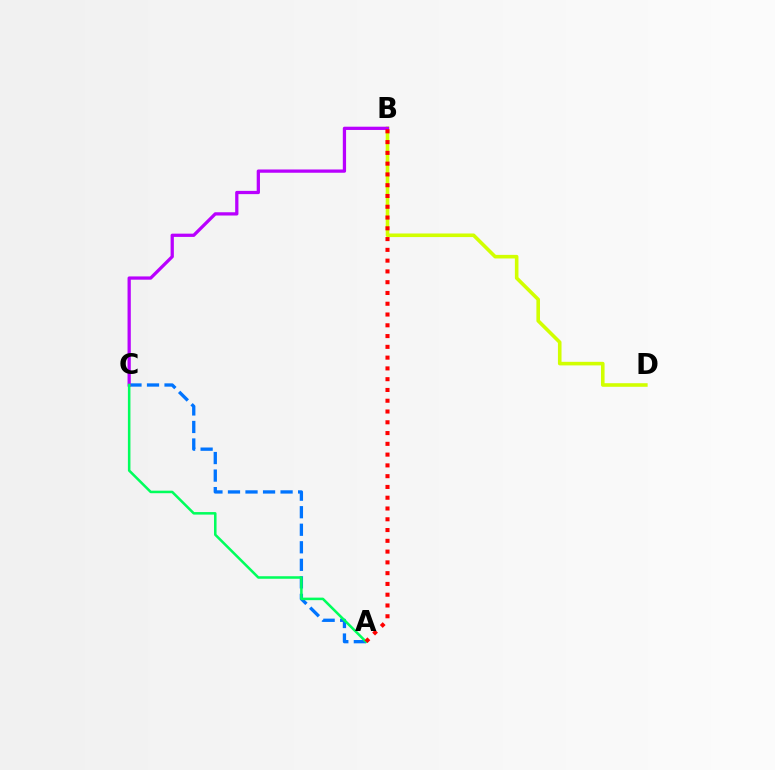{('A', 'C'): [{'color': '#0074ff', 'line_style': 'dashed', 'thickness': 2.38}, {'color': '#00ff5c', 'line_style': 'solid', 'thickness': 1.83}], ('B', 'D'): [{'color': '#d1ff00', 'line_style': 'solid', 'thickness': 2.58}], ('B', 'C'): [{'color': '#b900ff', 'line_style': 'solid', 'thickness': 2.35}], ('A', 'B'): [{'color': '#ff0000', 'line_style': 'dotted', 'thickness': 2.93}]}